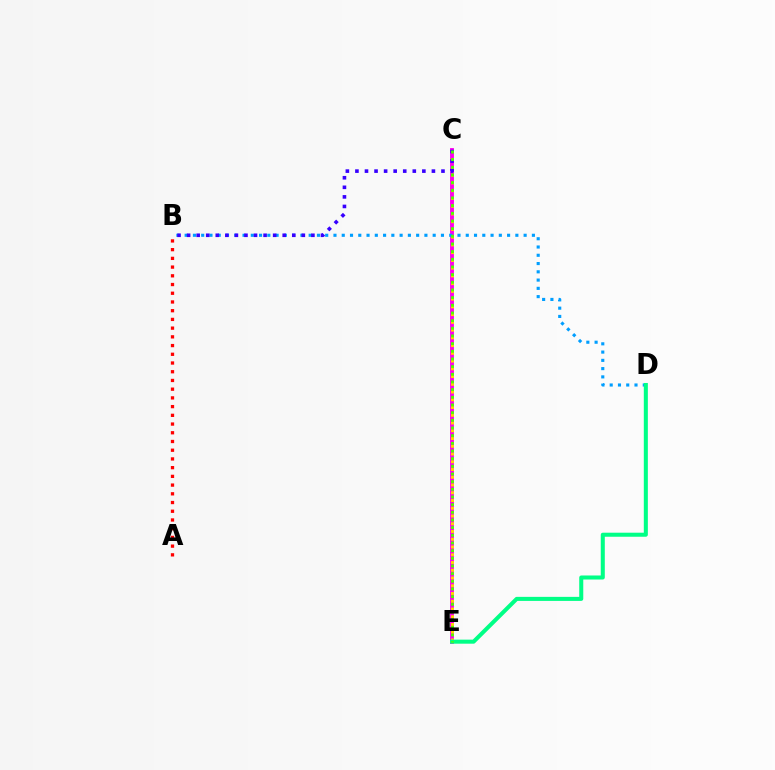{('C', 'E'): [{'color': '#ff00ed', 'line_style': 'solid', 'thickness': 2.78}, {'color': '#ffd500', 'line_style': 'dotted', 'thickness': 2.1}, {'color': '#4fff00', 'line_style': 'dotted', 'thickness': 2.08}], ('A', 'B'): [{'color': '#ff0000', 'line_style': 'dotted', 'thickness': 2.37}], ('B', 'D'): [{'color': '#009eff', 'line_style': 'dotted', 'thickness': 2.25}], ('B', 'C'): [{'color': '#3700ff', 'line_style': 'dotted', 'thickness': 2.6}], ('D', 'E'): [{'color': '#00ff86', 'line_style': 'solid', 'thickness': 2.91}]}